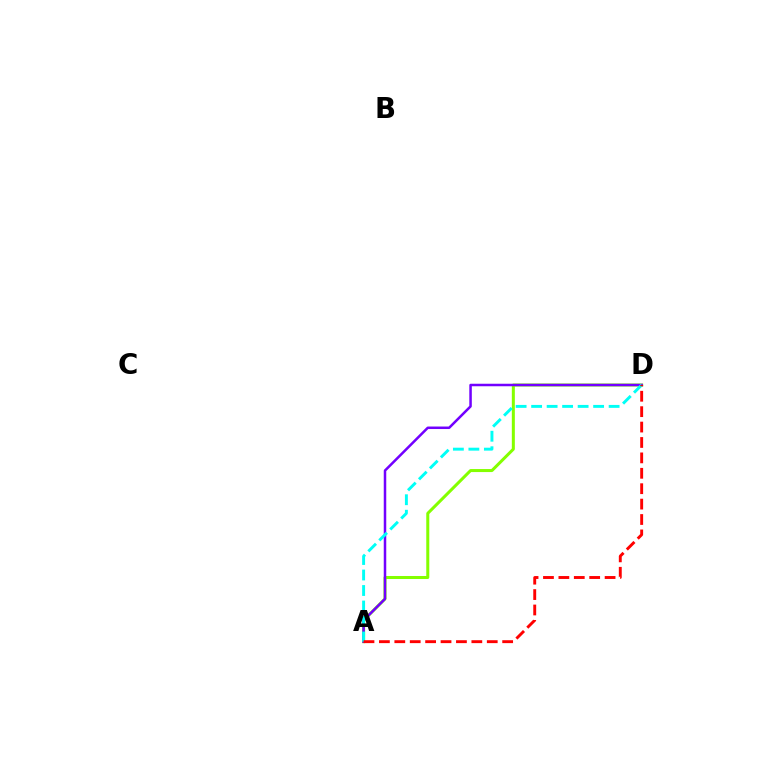{('A', 'D'): [{'color': '#84ff00', 'line_style': 'solid', 'thickness': 2.17}, {'color': '#7200ff', 'line_style': 'solid', 'thickness': 1.81}, {'color': '#00fff6', 'line_style': 'dashed', 'thickness': 2.11}, {'color': '#ff0000', 'line_style': 'dashed', 'thickness': 2.09}]}